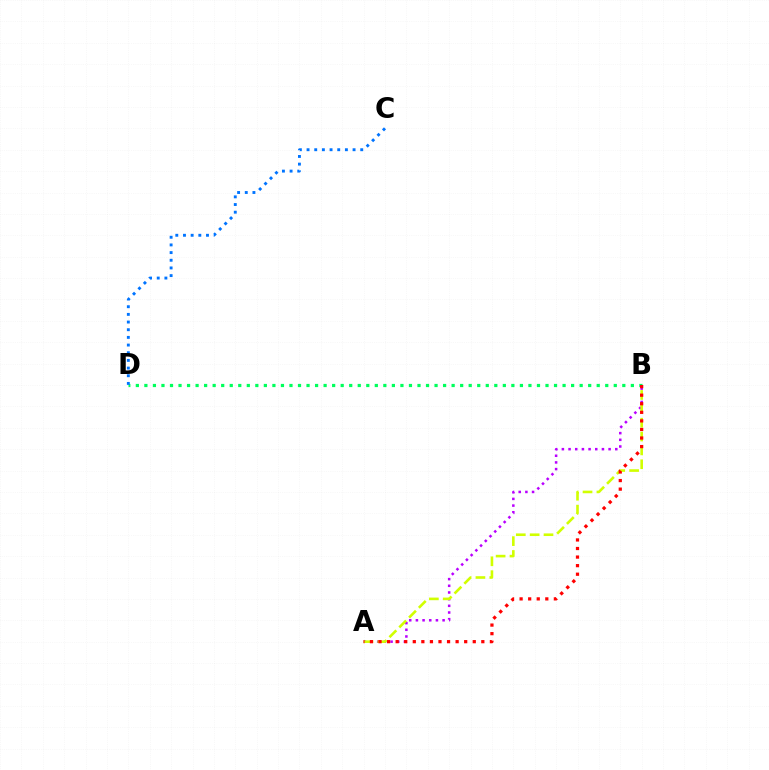{('A', 'B'): [{'color': '#b900ff', 'line_style': 'dotted', 'thickness': 1.81}, {'color': '#d1ff00', 'line_style': 'dashed', 'thickness': 1.88}, {'color': '#ff0000', 'line_style': 'dotted', 'thickness': 2.33}], ('B', 'D'): [{'color': '#00ff5c', 'line_style': 'dotted', 'thickness': 2.32}], ('C', 'D'): [{'color': '#0074ff', 'line_style': 'dotted', 'thickness': 2.08}]}